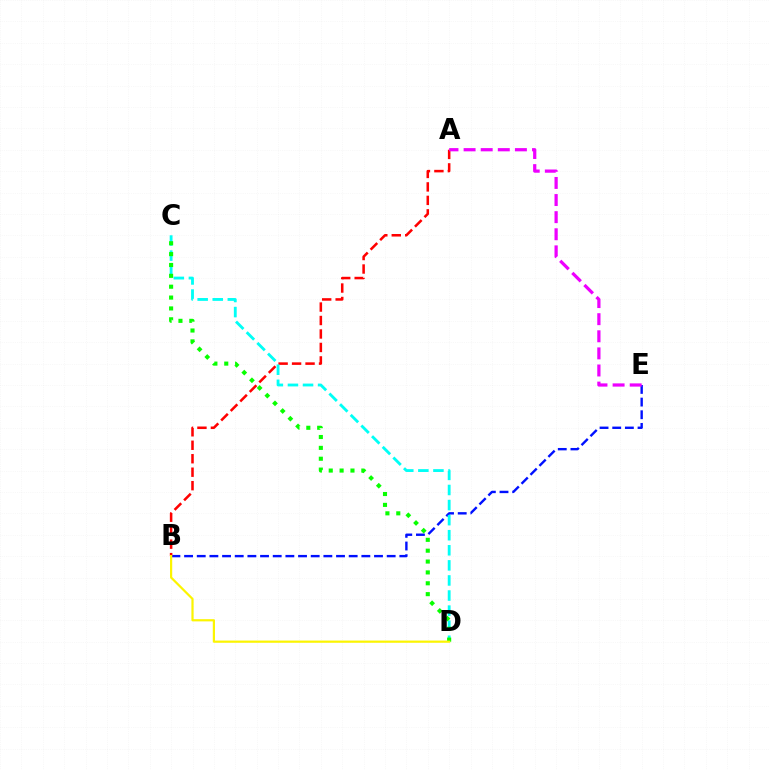{('B', 'E'): [{'color': '#0010ff', 'line_style': 'dashed', 'thickness': 1.72}], ('A', 'B'): [{'color': '#ff0000', 'line_style': 'dashed', 'thickness': 1.83}], ('C', 'D'): [{'color': '#00fff6', 'line_style': 'dashed', 'thickness': 2.05}, {'color': '#08ff00', 'line_style': 'dotted', 'thickness': 2.95}], ('A', 'E'): [{'color': '#ee00ff', 'line_style': 'dashed', 'thickness': 2.32}], ('B', 'D'): [{'color': '#fcf500', 'line_style': 'solid', 'thickness': 1.59}]}